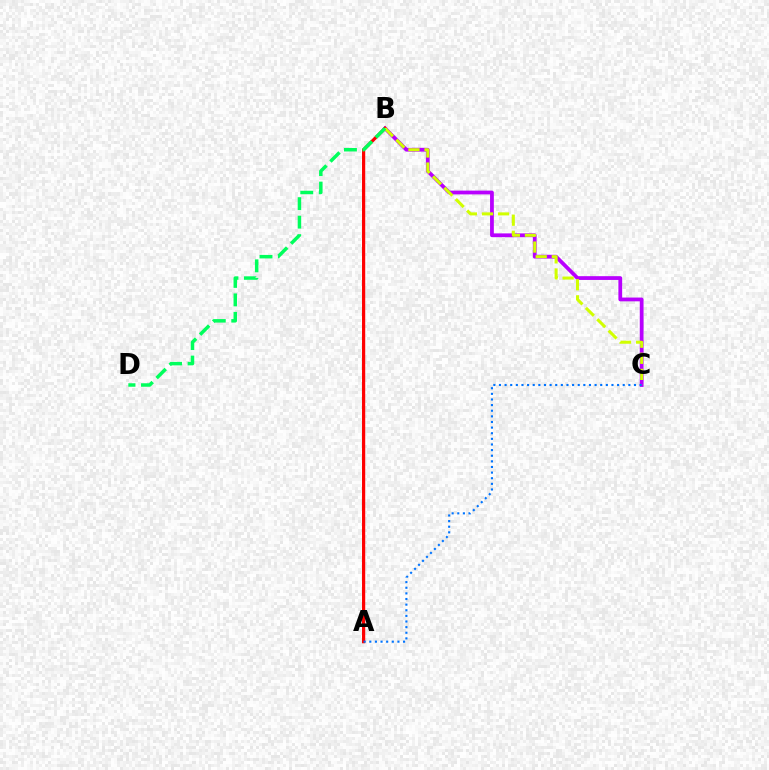{('B', 'C'): [{'color': '#b900ff', 'line_style': 'solid', 'thickness': 2.72}, {'color': '#d1ff00', 'line_style': 'dashed', 'thickness': 2.19}], ('A', 'B'): [{'color': '#ff0000', 'line_style': 'solid', 'thickness': 2.3}], ('B', 'D'): [{'color': '#00ff5c', 'line_style': 'dashed', 'thickness': 2.51}], ('A', 'C'): [{'color': '#0074ff', 'line_style': 'dotted', 'thickness': 1.53}]}